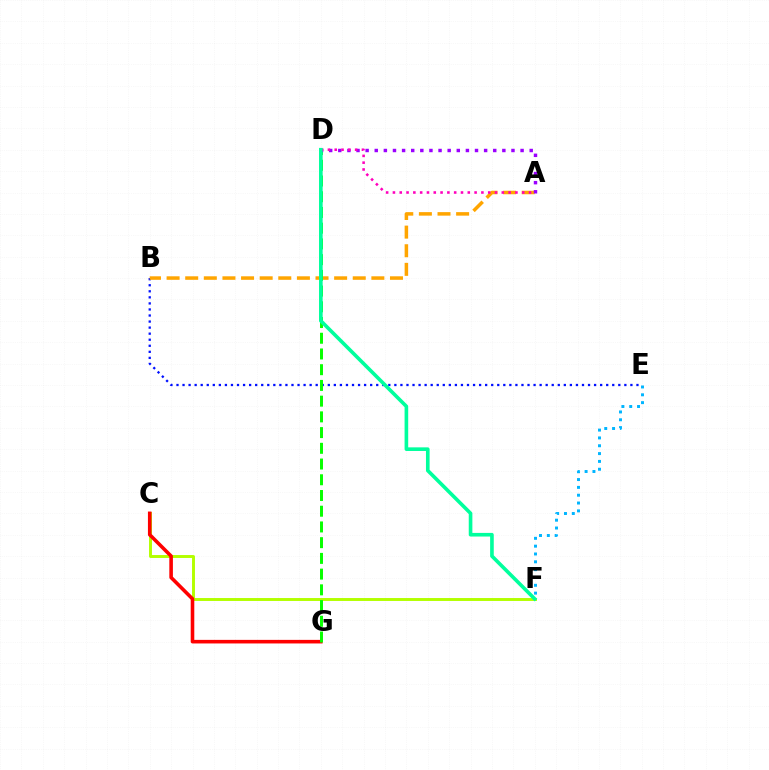{('C', 'F'): [{'color': '#b3ff00', 'line_style': 'solid', 'thickness': 2.11}], ('B', 'E'): [{'color': '#0010ff', 'line_style': 'dotted', 'thickness': 1.64}], ('C', 'G'): [{'color': '#ff0000', 'line_style': 'solid', 'thickness': 2.58}], ('A', 'B'): [{'color': '#ffa500', 'line_style': 'dashed', 'thickness': 2.53}], ('D', 'G'): [{'color': '#08ff00', 'line_style': 'dashed', 'thickness': 2.14}], ('A', 'D'): [{'color': '#9b00ff', 'line_style': 'dotted', 'thickness': 2.48}, {'color': '#ff00bd', 'line_style': 'dotted', 'thickness': 1.85}], ('E', 'F'): [{'color': '#00b5ff', 'line_style': 'dotted', 'thickness': 2.13}], ('D', 'F'): [{'color': '#00ff9d', 'line_style': 'solid', 'thickness': 2.61}]}